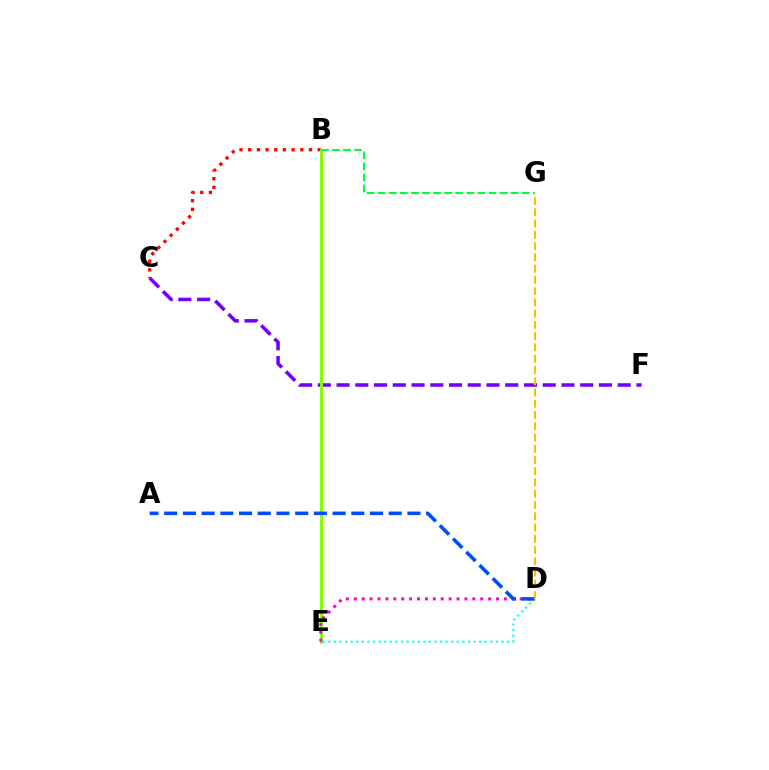{('B', 'C'): [{'color': '#ff0000', 'line_style': 'dotted', 'thickness': 2.36}], ('C', 'F'): [{'color': '#7200ff', 'line_style': 'dashed', 'thickness': 2.55}], ('B', 'E'): [{'color': '#84ff00', 'line_style': 'solid', 'thickness': 2.09}], ('B', 'G'): [{'color': '#00ff39', 'line_style': 'dashed', 'thickness': 1.51}], ('D', 'E'): [{'color': '#ff00cf', 'line_style': 'dotted', 'thickness': 2.15}, {'color': '#00fff6', 'line_style': 'dotted', 'thickness': 1.52}], ('A', 'D'): [{'color': '#004bff', 'line_style': 'dashed', 'thickness': 2.54}], ('D', 'G'): [{'color': '#ffbd00', 'line_style': 'dashed', 'thickness': 1.53}]}